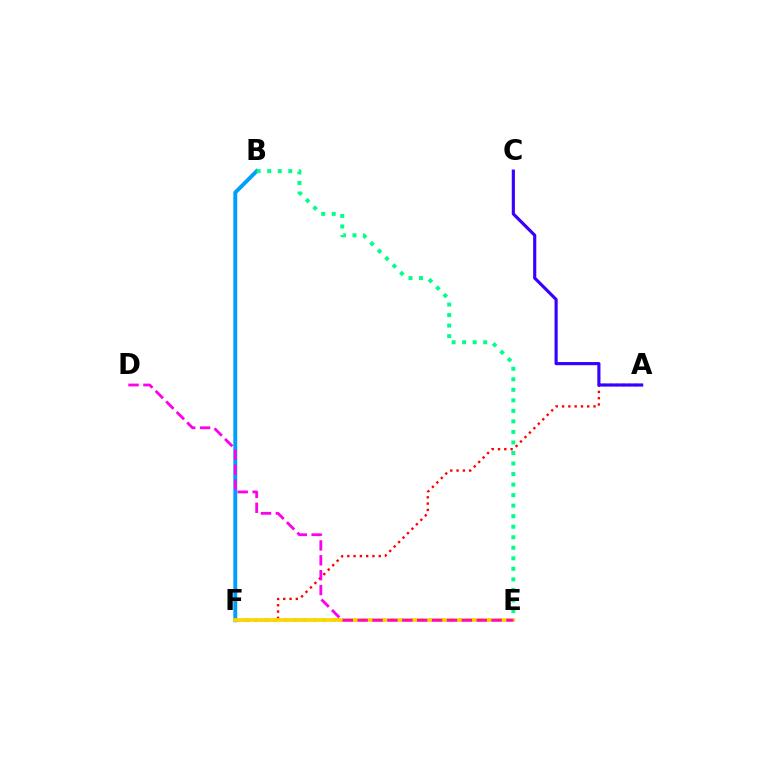{('E', 'F'): [{'color': '#4fff00', 'line_style': 'dotted', 'thickness': 2.64}, {'color': '#ffd500', 'line_style': 'solid', 'thickness': 2.66}], ('B', 'F'): [{'color': '#009eff', 'line_style': 'solid', 'thickness': 2.8}], ('A', 'F'): [{'color': '#ff0000', 'line_style': 'dotted', 'thickness': 1.71}], ('B', 'E'): [{'color': '#00ff86', 'line_style': 'dotted', 'thickness': 2.86}], ('A', 'C'): [{'color': '#3700ff', 'line_style': 'solid', 'thickness': 2.26}], ('D', 'E'): [{'color': '#ff00ed', 'line_style': 'dashed', 'thickness': 2.02}]}